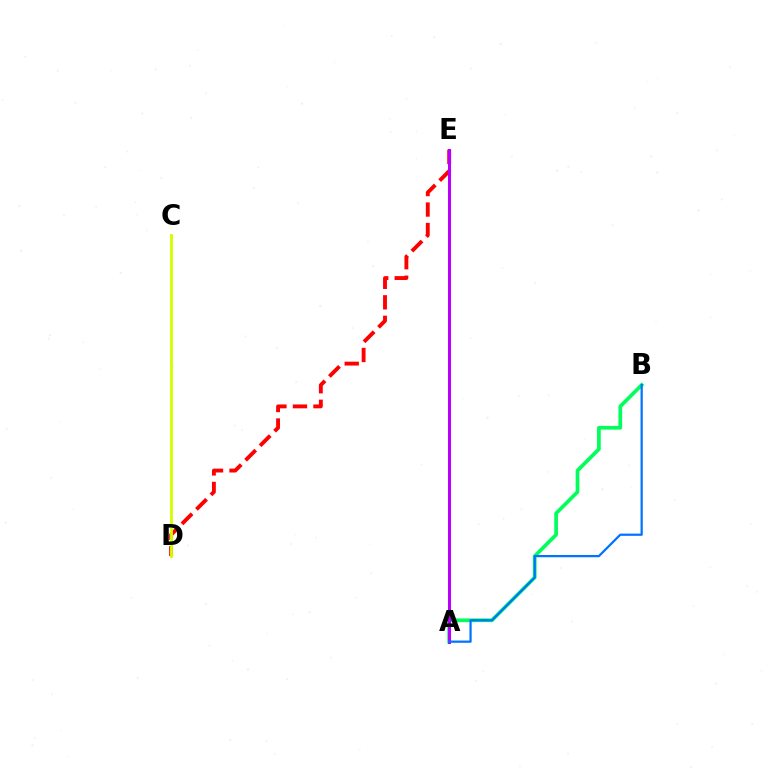{('A', 'B'): [{'color': '#00ff5c', 'line_style': 'solid', 'thickness': 2.67}, {'color': '#0074ff', 'line_style': 'solid', 'thickness': 1.61}], ('D', 'E'): [{'color': '#ff0000', 'line_style': 'dashed', 'thickness': 2.79}], ('A', 'E'): [{'color': '#b900ff', 'line_style': 'solid', 'thickness': 2.19}], ('C', 'D'): [{'color': '#d1ff00', 'line_style': 'solid', 'thickness': 2.05}]}